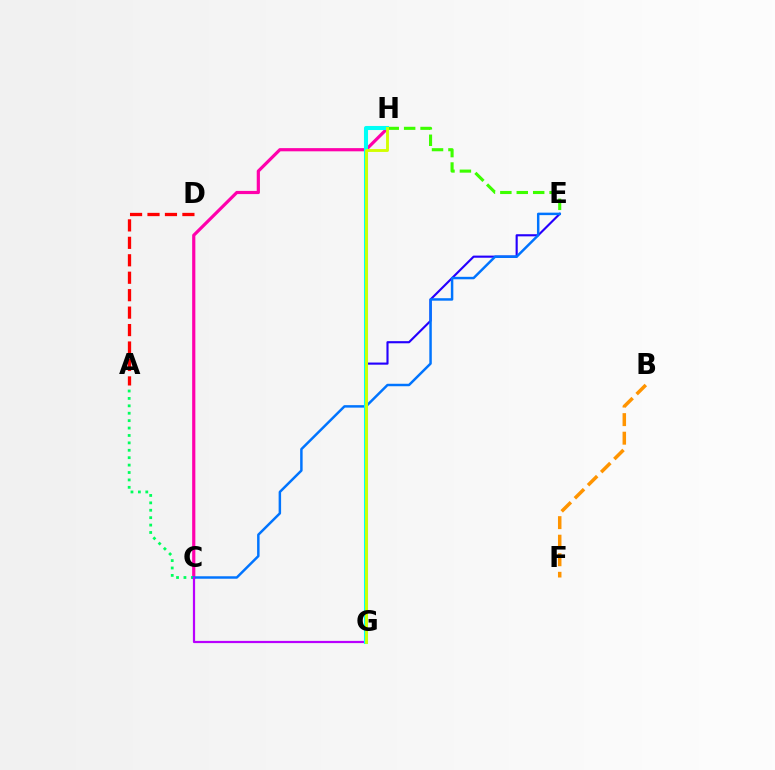{('C', 'H'): [{'color': '#ff00ac', 'line_style': 'solid', 'thickness': 2.29}], ('B', 'F'): [{'color': '#ff9400', 'line_style': 'dashed', 'thickness': 2.52}], ('E', 'H'): [{'color': '#3dff00', 'line_style': 'dashed', 'thickness': 2.23}], ('E', 'G'): [{'color': '#2500ff', 'line_style': 'solid', 'thickness': 1.54}], ('A', 'C'): [{'color': '#00ff5c', 'line_style': 'dotted', 'thickness': 2.01}], ('C', 'E'): [{'color': '#0074ff', 'line_style': 'solid', 'thickness': 1.78}], ('C', 'G'): [{'color': '#b900ff', 'line_style': 'solid', 'thickness': 1.59}], ('G', 'H'): [{'color': '#00fff6', 'line_style': 'solid', 'thickness': 2.93}, {'color': '#d1ff00', 'line_style': 'solid', 'thickness': 2.07}], ('A', 'D'): [{'color': '#ff0000', 'line_style': 'dashed', 'thickness': 2.37}]}